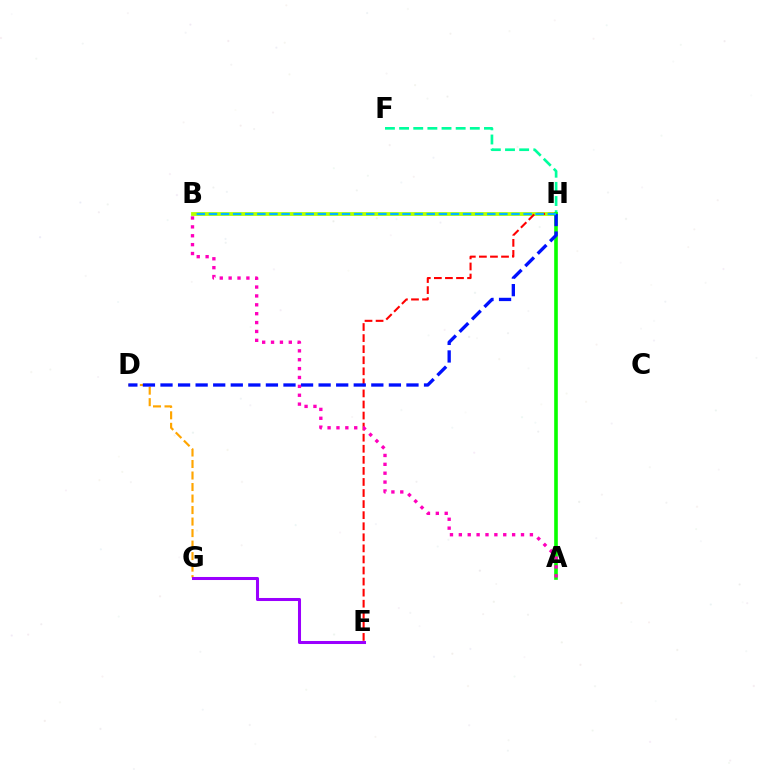{('B', 'H'): [{'color': '#b3ff00', 'line_style': 'solid', 'thickness': 2.74}, {'color': '#00b5ff', 'line_style': 'dashed', 'thickness': 1.64}], ('E', 'H'): [{'color': '#ff0000', 'line_style': 'dashed', 'thickness': 1.5}], ('D', 'G'): [{'color': '#ffa500', 'line_style': 'dashed', 'thickness': 1.56}], ('E', 'G'): [{'color': '#9b00ff', 'line_style': 'solid', 'thickness': 2.19}], ('F', 'H'): [{'color': '#00ff9d', 'line_style': 'dashed', 'thickness': 1.92}], ('A', 'H'): [{'color': '#08ff00', 'line_style': 'solid', 'thickness': 2.61}], ('D', 'H'): [{'color': '#0010ff', 'line_style': 'dashed', 'thickness': 2.39}], ('A', 'B'): [{'color': '#ff00bd', 'line_style': 'dotted', 'thickness': 2.41}]}